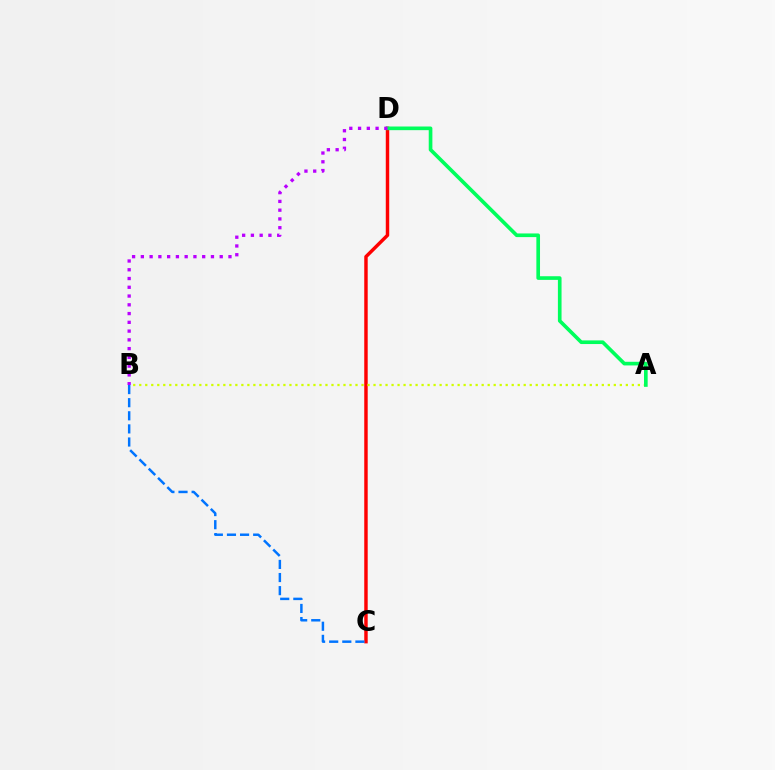{('C', 'D'): [{'color': '#ff0000', 'line_style': 'solid', 'thickness': 2.48}], ('A', 'B'): [{'color': '#d1ff00', 'line_style': 'dotted', 'thickness': 1.63}], ('B', 'C'): [{'color': '#0074ff', 'line_style': 'dashed', 'thickness': 1.78}], ('A', 'D'): [{'color': '#00ff5c', 'line_style': 'solid', 'thickness': 2.63}], ('B', 'D'): [{'color': '#b900ff', 'line_style': 'dotted', 'thickness': 2.38}]}